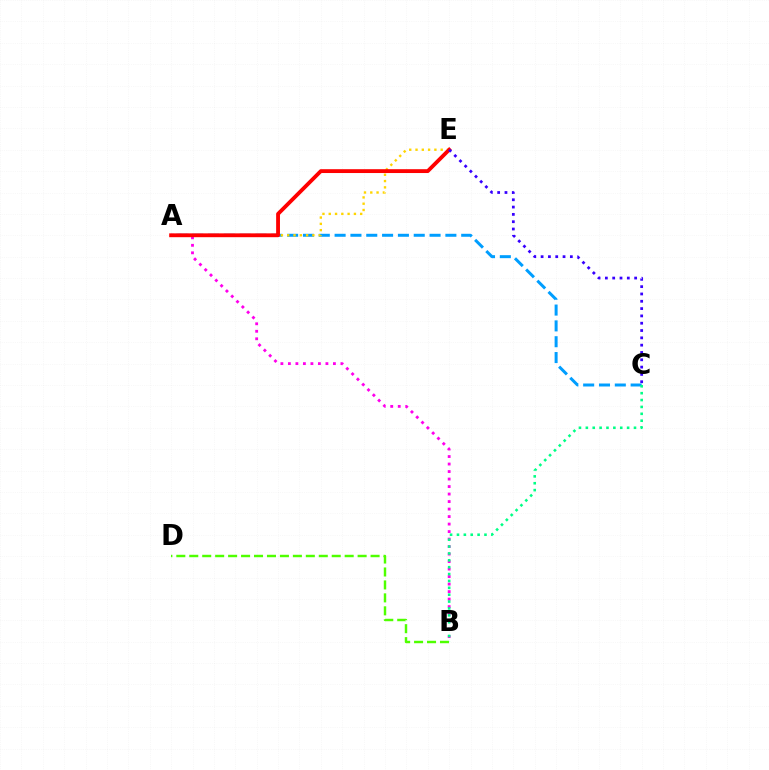{('A', 'B'): [{'color': '#ff00ed', 'line_style': 'dotted', 'thickness': 2.04}], ('A', 'C'): [{'color': '#009eff', 'line_style': 'dashed', 'thickness': 2.15}], ('A', 'E'): [{'color': '#ffd500', 'line_style': 'dotted', 'thickness': 1.71}, {'color': '#ff0000', 'line_style': 'solid', 'thickness': 2.76}], ('B', 'D'): [{'color': '#4fff00', 'line_style': 'dashed', 'thickness': 1.76}], ('B', 'C'): [{'color': '#00ff86', 'line_style': 'dotted', 'thickness': 1.87}], ('C', 'E'): [{'color': '#3700ff', 'line_style': 'dotted', 'thickness': 1.99}]}